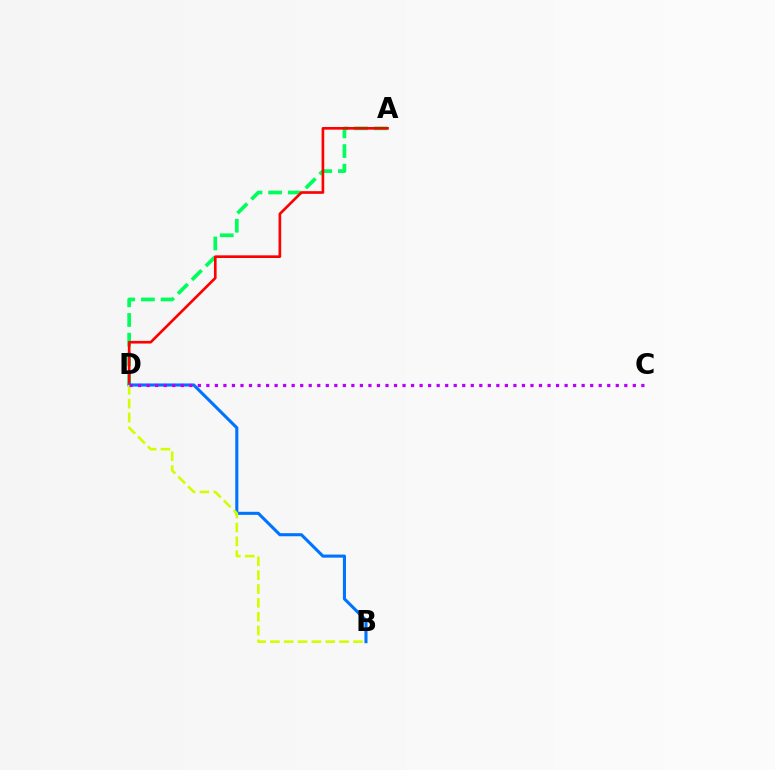{('A', 'D'): [{'color': '#00ff5c', 'line_style': 'dashed', 'thickness': 2.67}, {'color': '#ff0000', 'line_style': 'solid', 'thickness': 1.91}], ('B', 'D'): [{'color': '#0074ff', 'line_style': 'solid', 'thickness': 2.21}, {'color': '#d1ff00', 'line_style': 'dashed', 'thickness': 1.88}], ('C', 'D'): [{'color': '#b900ff', 'line_style': 'dotted', 'thickness': 2.32}]}